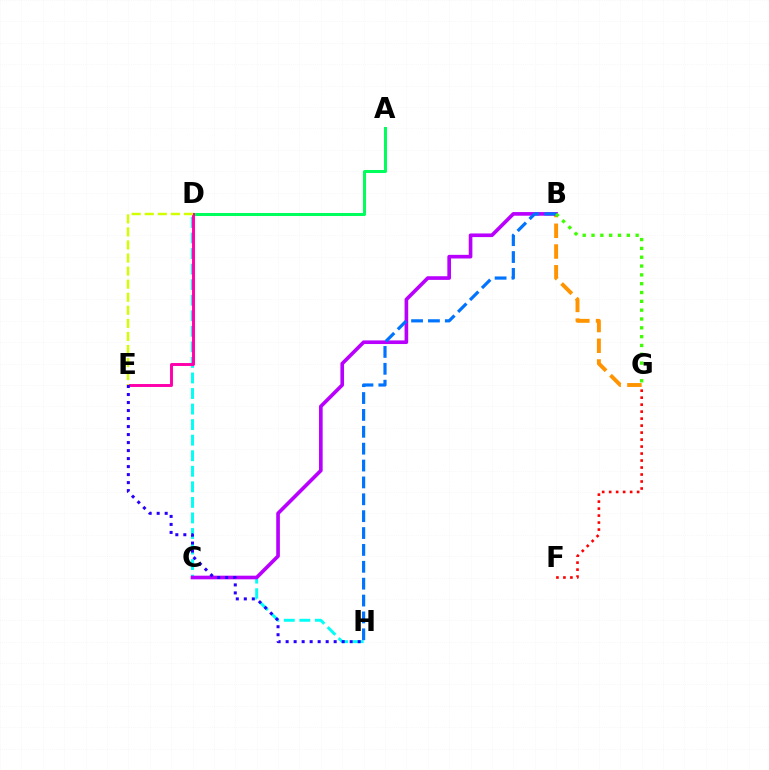{('B', 'G'): [{'color': '#ff9400', 'line_style': 'dashed', 'thickness': 2.82}, {'color': '#3dff00', 'line_style': 'dotted', 'thickness': 2.4}], ('F', 'G'): [{'color': '#ff0000', 'line_style': 'dotted', 'thickness': 1.9}], ('A', 'D'): [{'color': '#00ff5c', 'line_style': 'solid', 'thickness': 2.17}], ('D', 'H'): [{'color': '#00fff6', 'line_style': 'dashed', 'thickness': 2.11}], ('B', 'C'): [{'color': '#b900ff', 'line_style': 'solid', 'thickness': 2.62}], ('D', 'E'): [{'color': '#ff00ac', 'line_style': 'solid', 'thickness': 2.12}, {'color': '#d1ff00', 'line_style': 'dashed', 'thickness': 1.77}], ('B', 'H'): [{'color': '#0074ff', 'line_style': 'dashed', 'thickness': 2.29}], ('E', 'H'): [{'color': '#2500ff', 'line_style': 'dotted', 'thickness': 2.18}]}